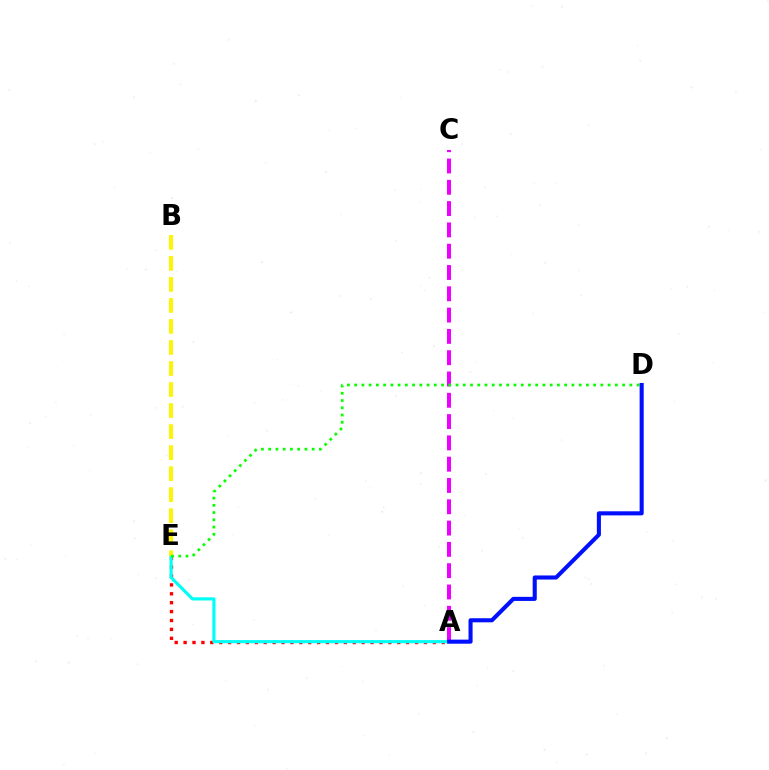{('A', 'E'): [{'color': '#ff0000', 'line_style': 'dotted', 'thickness': 2.42}, {'color': '#00fff6', 'line_style': 'solid', 'thickness': 2.27}], ('A', 'C'): [{'color': '#ee00ff', 'line_style': 'dashed', 'thickness': 2.89}], ('B', 'E'): [{'color': '#fcf500', 'line_style': 'dashed', 'thickness': 2.86}], ('D', 'E'): [{'color': '#08ff00', 'line_style': 'dotted', 'thickness': 1.97}], ('A', 'D'): [{'color': '#0010ff', 'line_style': 'solid', 'thickness': 2.94}]}